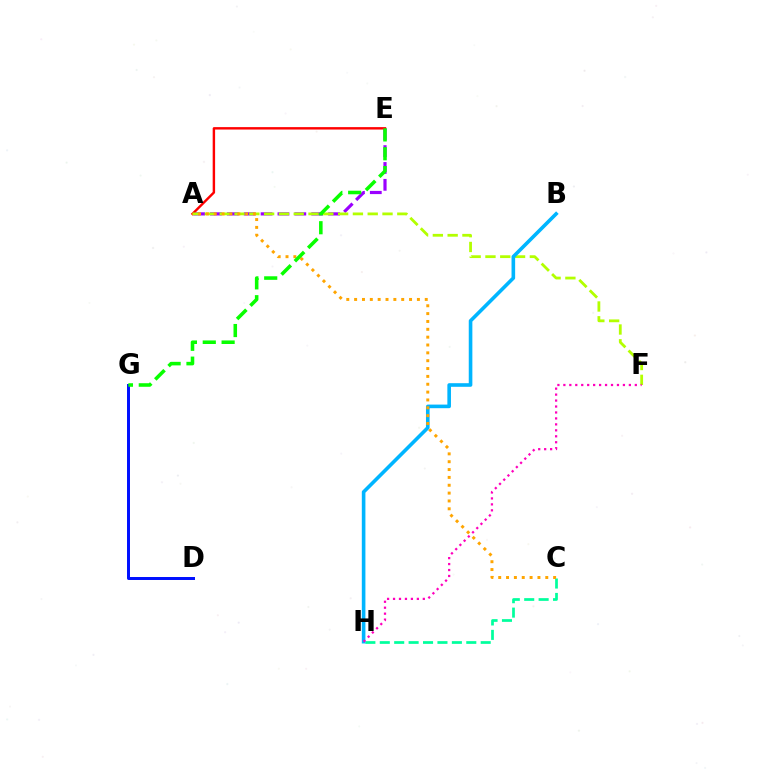{('C', 'H'): [{'color': '#00ff9d', 'line_style': 'dashed', 'thickness': 1.96}], ('A', 'E'): [{'color': '#9b00ff', 'line_style': 'dashed', 'thickness': 2.29}, {'color': '#ff0000', 'line_style': 'solid', 'thickness': 1.74}], ('D', 'G'): [{'color': '#0010ff', 'line_style': 'solid', 'thickness': 2.14}], ('A', 'F'): [{'color': '#b3ff00', 'line_style': 'dashed', 'thickness': 2.01}], ('B', 'H'): [{'color': '#00b5ff', 'line_style': 'solid', 'thickness': 2.6}], ('F', 'H'): [{'color': '#ff00bd', 'line_style': 'dotted', 'thickness': 1.62}], ('A', 'C'): [{'color': '#ffa500', 'line_style': 'dotted', 'thickness': 2.13}], ('E', 'G'): [{'color': '#08ff00', 'line_style': 'dashed', 'thickness': 2.56}]}